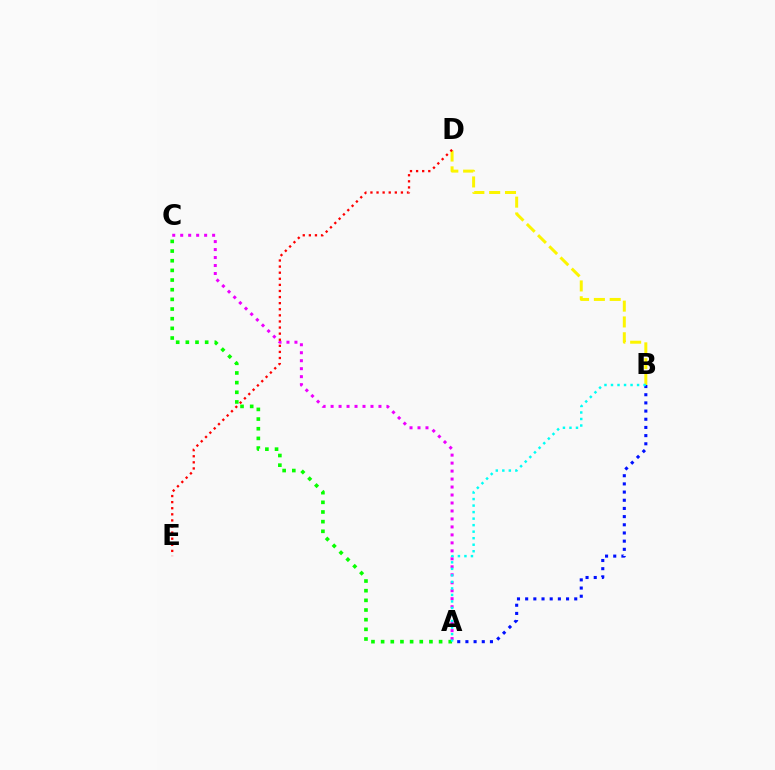{('A', 'C'): [{'color': '#ee00ff', 'line_style': 'dotted', 'thickness': 2.17}, {'color': '#08ff00', 'line_style': 'dotted', 'thickness': 2.63}], ('B', 'D'): [{'color': '#fcf500', 'line_style': 'dashed', 'thickness': 2.15}], ('A', 'B'): [{'color': '#0010ff', 'line_style': 'dotted', 'thickness': 2.22}, {'color': '#00fff6', 'line_style': 'dotted', 'thickness': 1.77}], ('D', 'E'): [{'color': '#ff0000', 'line_style': 'dotted', 'thickness': 1.66}]}